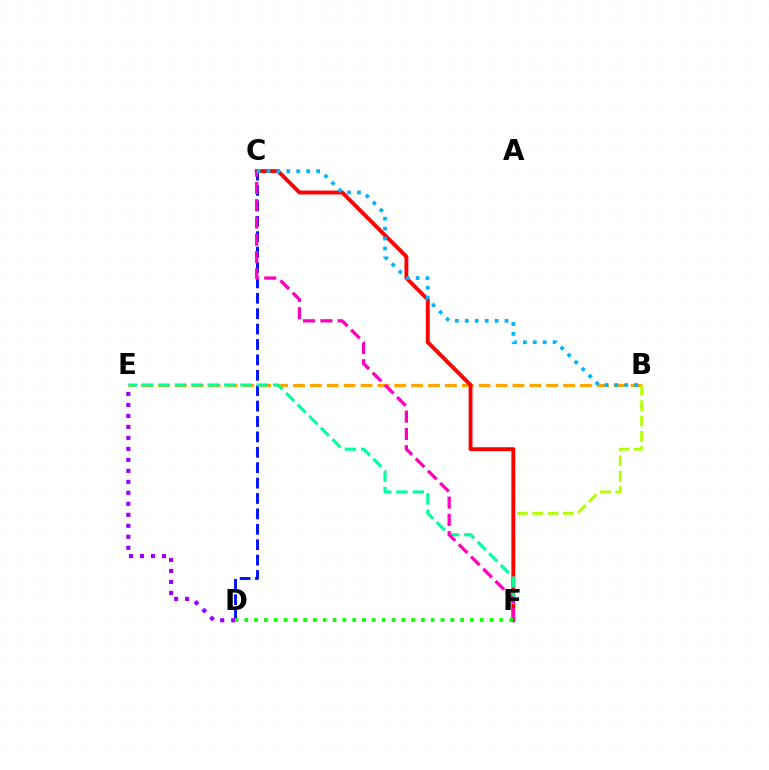{('C', 'D'): [{'color': '#0010ff', 'line_style': 'dashed', 'thickness': 2.09}], ('B', 'E'): [{'color': '#ffa500', 'line_style': 'dashed', 'thickness': 2.29}], ('B', 'F'): [{'color': '#b3ff00', 'line_style': 'dashed', 'thickness': 2.08}], ('C', 'F'): [{'color': '#ff0000', 'line_style': 'solid', 'thickness': 2.79}, {'color': '#ff00bd', 'line_style': 'dashed', 'thickness': 2.35}], ('D', 'E'): [{'color': '#9b00ff', 'line_style': 'dotted', 'thickness': 2.99}], ('E', 'F'): [{'color': '#00ff9d', 'line_style': 'dashed', 'thickness': 2.22}], ('D', 'F'): [{'color': '#08ff00', 'line_style': 'dotted', 'thickness': 2.67}], ('B', 'C'): [{'color': '#00b5ff', 'line_style': 'dotted', 'thickness': 2.7}]}